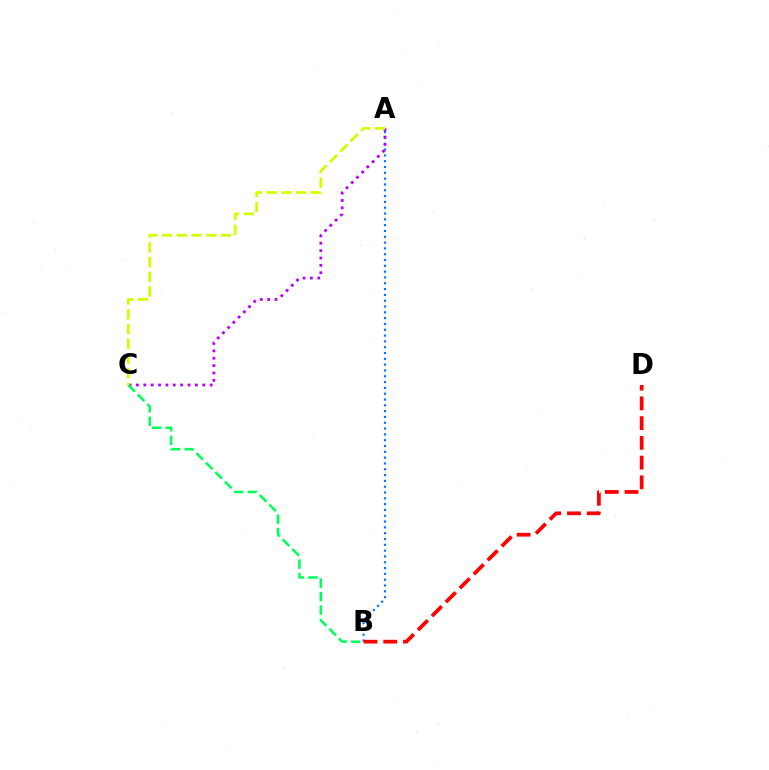{('A', 'B'): [{'color': '#0074ff', 'line_style': 'dotted', 'thickness': 1.58}], ('A', 'C'): [{'color': '#b900ff', 'line_style': 'dotted', 'thickness': 2.0}, {'color': '#d1ff00', 'line_style': 'dashed', 'thickness': 2.0}], ('B', 'D'): [{'color': '#ff0000', 'line_style': 'dashed', 'thickness': 2.68}], ('B', 'C'): [{'color': '#00ff5c', 'line_style': 'dashed', 'thickness': 1.83}]}